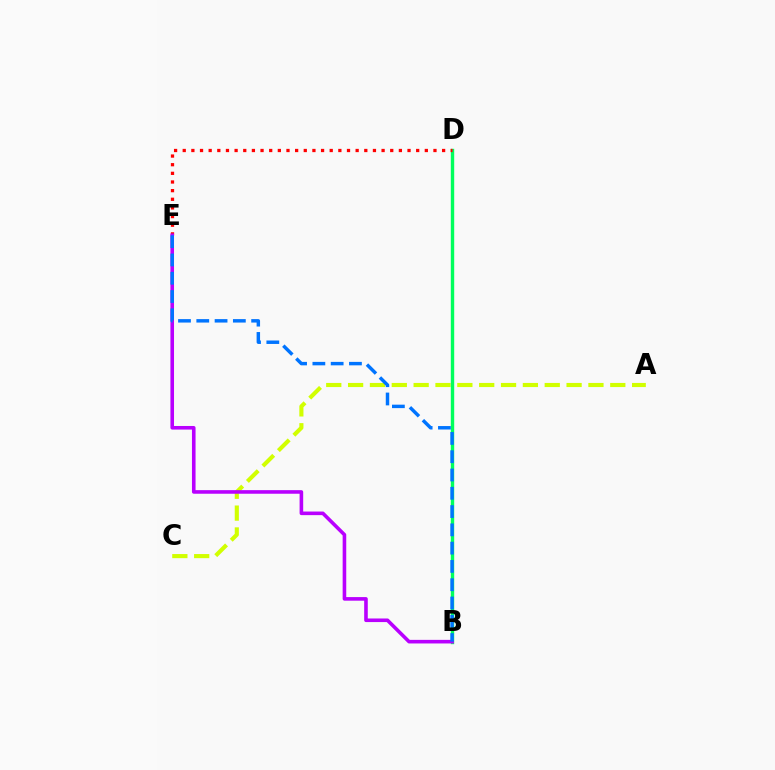{('A', 'C'): [{'color': '#d1ff00', 'line_style': 'dashed', 'thickness': 2.97}], ('B', 'D'): [{'color': '#00ff5c', 'line_style': 'solid', 'thickness': 2.45}], ('D', 'E'): [{'color': '#ff0000', 'line_style': 'dotted', 'thickness': 2.35}], ('B', 'E'): [{'color': '#b900ff', 'line_style': 'solid', 'thickness': 2.59}, {'color': '#0074ff', 'line_style': 'dashed', 'thickness': 2.48}]}